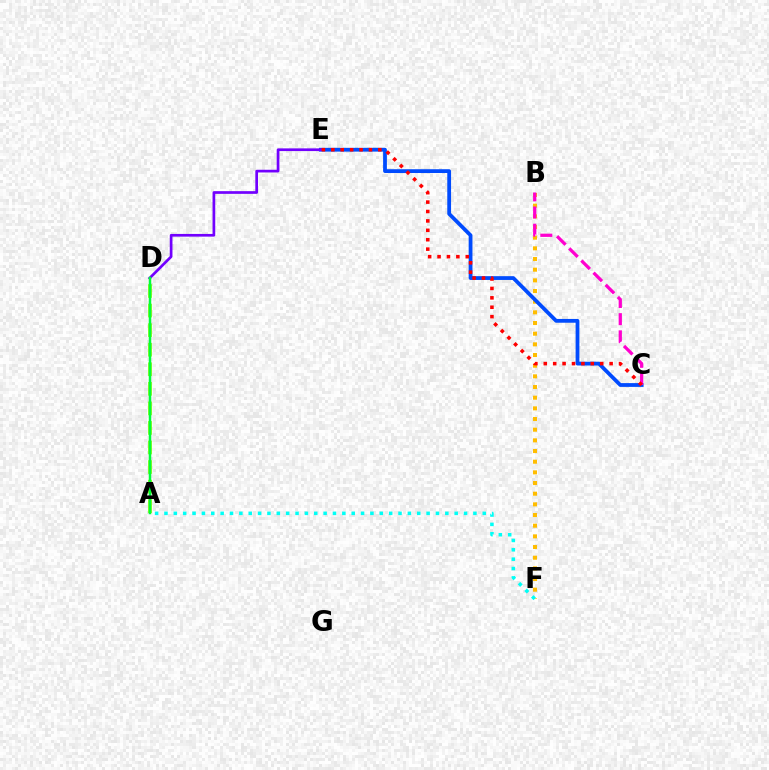{('B', 'F'): [{'color': '#ffbd00', 'line_style': 'dotted', 'thickness': 2.9}], ('C', 'E'): [{'color': '#004bff', 'line_style': 'solid', 'thickness': 2.72}, {'color': '#ff0000', 'line_style': 'dotted', 'thickness': 2.56}], ('A', 'F'): [{'color': '#00fff6', 'line_style': 'dotted', 'thickness': 2.54}], ('A', 'D'): [{'color': '#84ff00', 'line_style': 'dashed', 'thickness': 2.66}, {'color': '#00ff39', 'line_style': 'solid', 'thickness': 1.79}], ('D', 'E'): [{'color': '#7200ff', 'line_style': 'solid', 'thickness': 1.94}], ('B', 'C'): [{'color': '#ff00cf', 'line_style': 'dashed', 'thickness': 2.33}]}